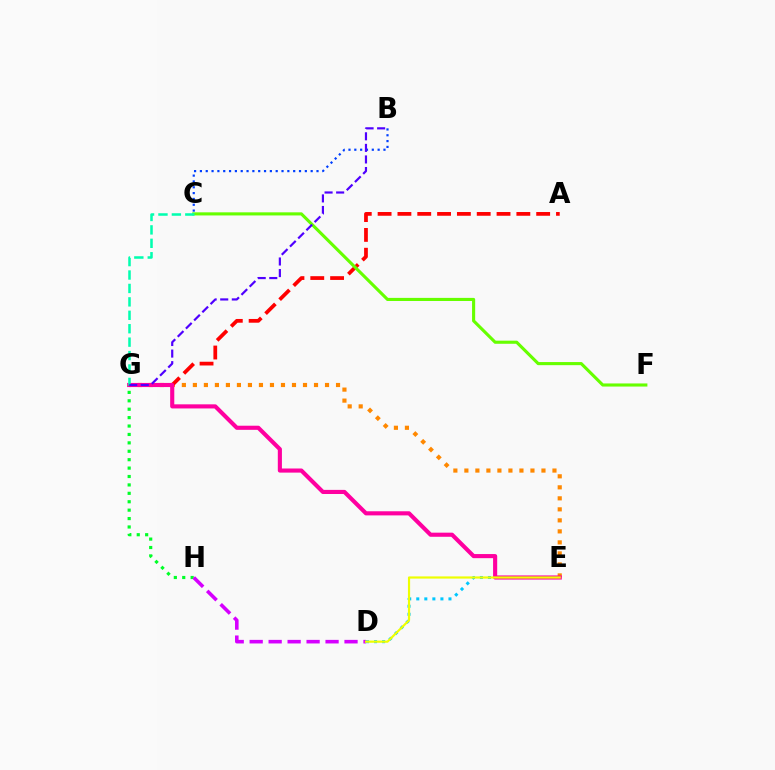{('B', 'C'): [{'color': '#003fff', 'line_style': 'dotted', 'thickness': 1.58}], ('E', 'G'): [{'color': '#ff8800', 'line_style': 'dotted', 'thickness': 2.99}, {'color': '#ff00a0', 'line_style': 'solid', 'thickness': 2.96}], ('A', 'G'): [{'color': '#ff0000', 'line_style': 'dashed', 'thickness': 2.69}], ('C', 'F'): [{'color': '#66ff00', 'line_style': 'solid', 'thickness': 2.24}], ('D', 'E'): [{'color': '#00c7ff', 'line_style': 'dotted', 'thickness': 2.19}, {'color': '#eeff00', 'line_style': 'solid', 'thickness': 1.57}], ('G', 'H'): [{'color': '#00ff27', 'line_style': 'dotted', 'thickness': 2.29}], ('C', 'G'): [{'color': '#00ffaf', 'line_style': 'dashed', 'thickness': 1.82}], ('D', 'H'): [{'color': '#d600ff', 'line_style': 'dashed', 'thickness': 2.58}], ('B', 'G'): [{'color': '#4f00ff', 'line_style': 'dashed', 'thickness': 1.57}]}